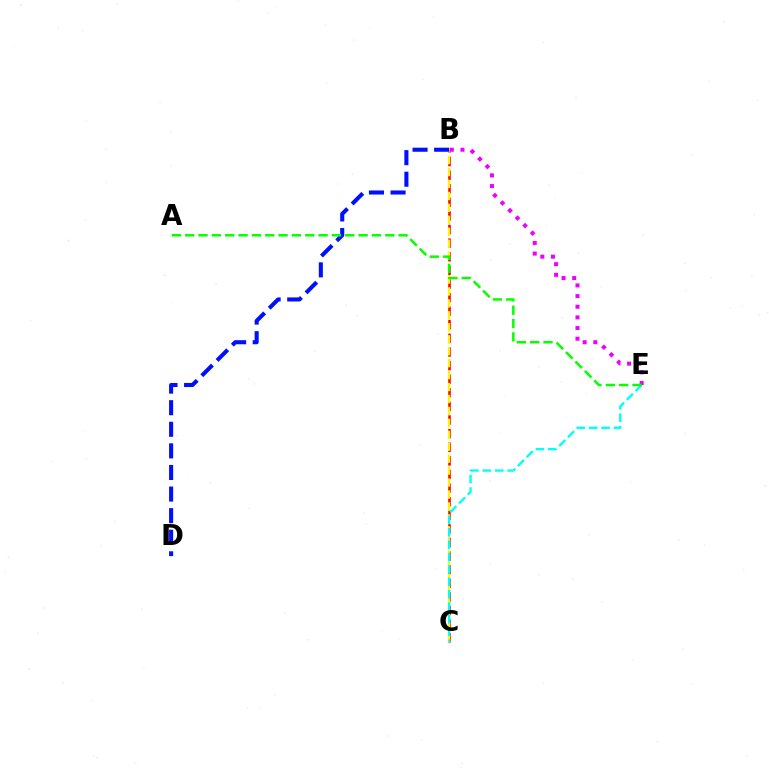{('B', 'C'): [{'color': '#ff0000', 'line_style': 'dashed', 'thickness': 1.85}, {'color': '#fcf500', 'line_style': 'dashed', 'thickness': 1.62}], ('B', 'D'): [{'color': '#0010ff', 'line_style': 'dashed', 'thickness': 2.93}], ('C', 'E'): [{'color': '#00fff6', 'line_style': 'dashed', 'thickness': 1.69}], ('B', 'E'): [{'color': '#ee00ff', 'line_style': 'dotted', 'thickness': 2.9}], ('A', 'E'): [{'color': '#08ff00', 'line_style': 'dashed', 'thickness': 1.81}]}